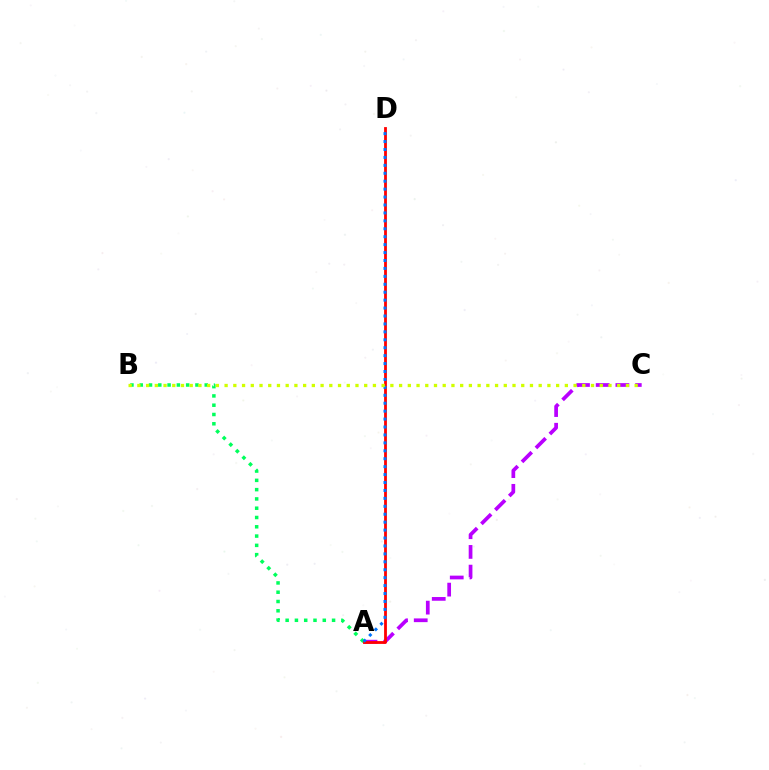{('A', 'C'): [{'color': '#b900ff', 'line_style': 'dashed', 'thickness': 2.68}], ('A', 'B'): [{'color': '#00ff5c', 'line_style': 'dotted', 'thickness': 2.52}], ('A', 'D'): [{'color': '#ff0000', 'line_style': 'solid', 'thickness': 2.02}, {'color': '#0074ff', 'line_style': 'dotted', 'thickness': 2.15}], ('B', 'C'): [{'color': '#d1ff00', 'line_style': 'dotted', 'thickness': 2.37}]}